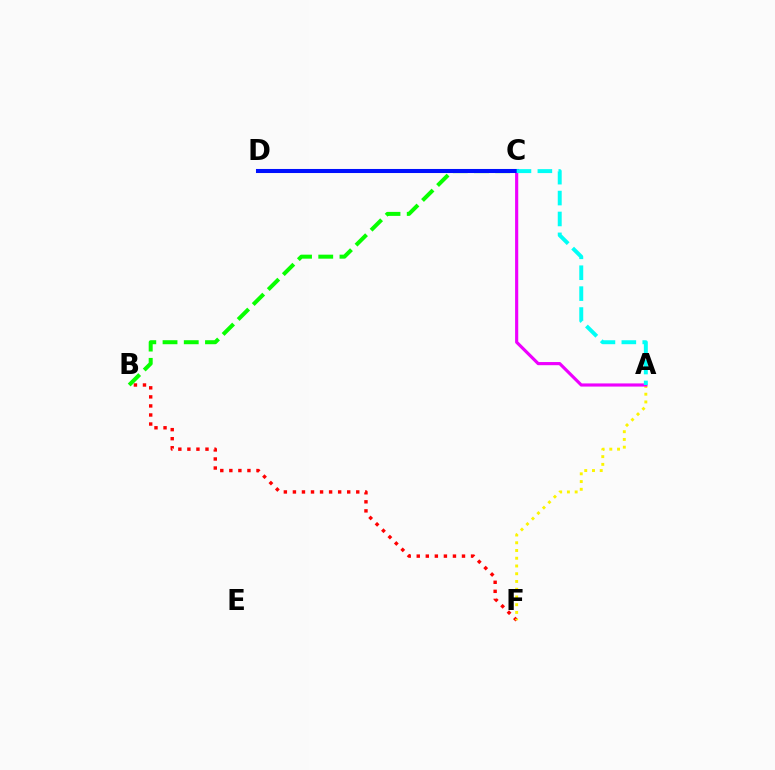{('B', 'F'): [{'color': '#ff0000', 'line_style': 'dotted', 'thickness': 2.46}], ('A', 'F'): [{'color': '#fcf500', 'line_style': 'dotted', 'thickness': 2.1}], ('B', 'C'): [{'color': '#08ff00', 'line_style': 'dashed', 'thickness': 2.88}], ('A', 'C'): [{'color': '#ee00ff', 'line_style': 'solid', 'thickness': 2.27}, {'color': '#00fff6', 'line_style': 'dashed', 'thickness': 2.84}], ('C', 'D'): [{'color': '#0010ff', 'line_style': 'solid', 'thickness': 2.92}]}